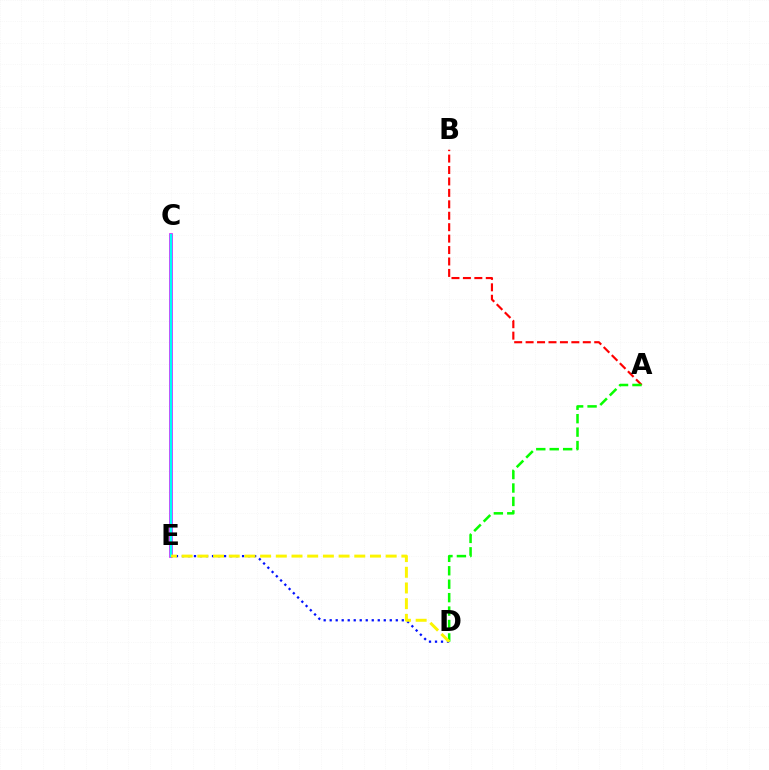{('C', 'E'): [{'color': '#ee00ff', 'line_style': 'solid', 'thickness': 2.63}, {'color': '#00fff6', 'line_style': 'solid', 'thickness': 1.76}], ('D', 'E'): [{'color': '#0010ff', 'line_style': 'dotted', 'thickness': 1.63}, {'color': '#fcf500', 'line_style': 'dashed', 'thickness': 2.13}], ('A', 'B'): [{'color': '#ff0000', 'line_style': 'dashed', 'thickness': 1.55}], ('A', 'D'): [{'color': '#08ff00', 'line_style': 'dashed', 'thickness': 1.83}]}